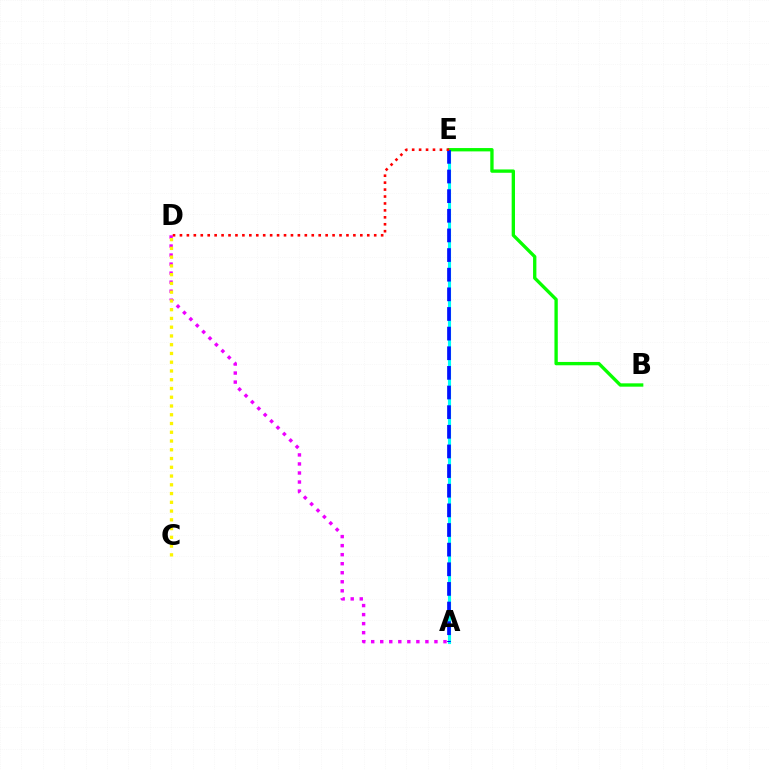{('A', 'D'): [{'color': '#ee00ff', 'line_style': 'dotted', 'thickness': 2.46}], ('A', 'E'): [{'color': '#00fff6', 'line_style': 'solid', 'thickness': 2.24}, {'color': '#0010ff', 'line_style': 'dashed', 'thickness': 2.67}], ('B', 'E'): [{'color': '#08ff00', 'line_style': 'solid', 'thickness': 2.4}], ('C', 'D'): [{'color': '#fcf500', 'line_style': 'dotted', 'thickness': 2.38}], ('D', 'E'): [{'color': '#ff0000', 'line_style': 'dotted', 'thickness': 1.88}]}